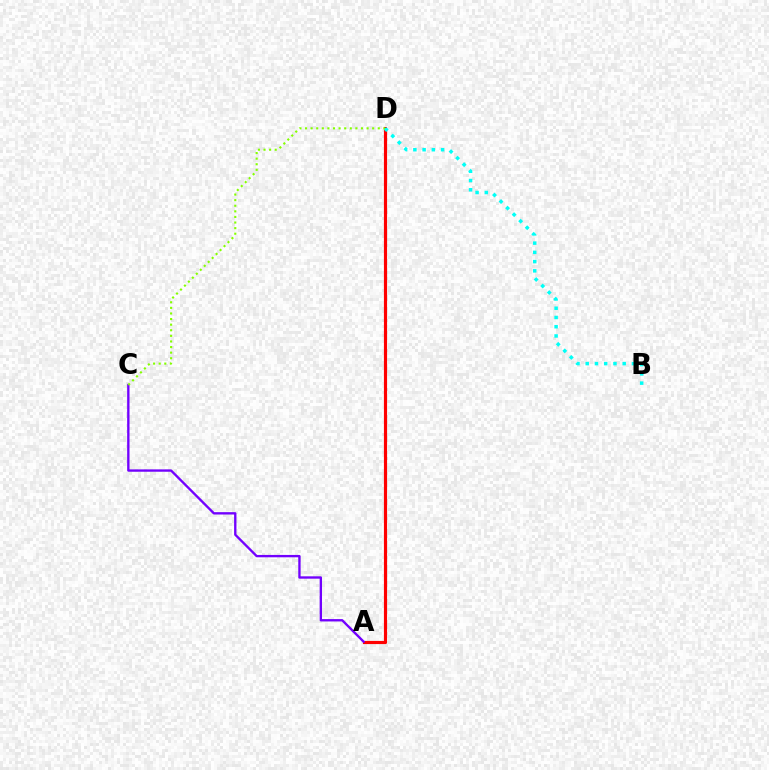{('A', 'D'): [{'color': '#ff0000', 'line_style': 'solid', 'thickness': 2.27}], ('B', 'D'): [{'color': '#00fff6', 'line_style': 'dotted', 'thickness': 2.51}], ('A', 'C'): [{'color': '#7200ff', 'line_style': 'solid', 'thickness': 1.7}], ('C', 'D'): [{'color': '#84ff00', 'line_style': 'dotted', 'thickness': 1.52}]}